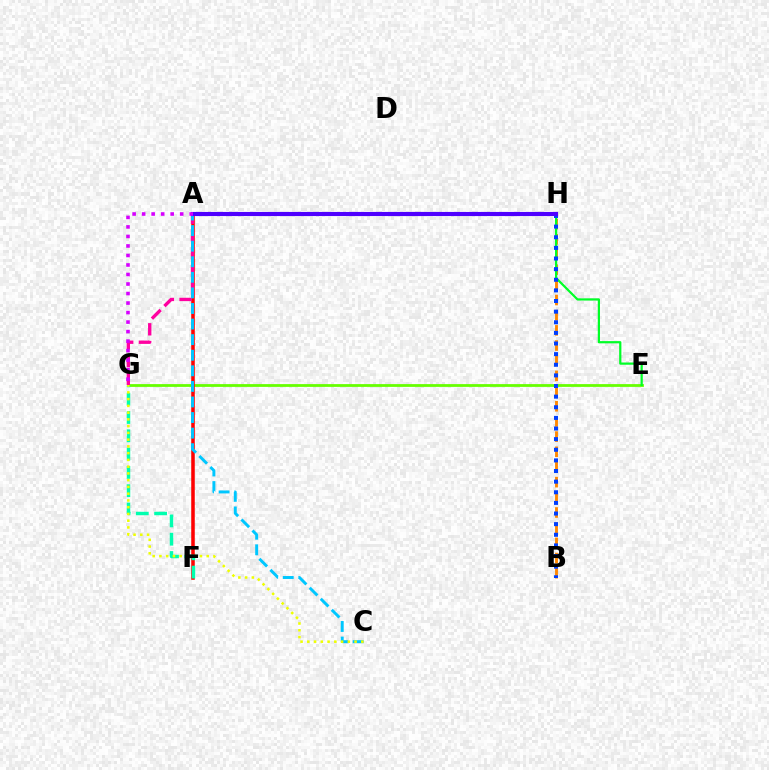{('E', 'G'): [{'color': '#66ff00', 'line_style': 'solid', 'thickness': 2.0}], ('A', 'F'): [{'color': '#ff0000', 'line_style': 'solid', 'thickness': 2.54}], ('F', 'G'): [{'color': '#00ffaf', 'line_style': 'dashed', 'thickness': 2.49}], ('B', 'H'): [{'color': '#ff8800', 'line_style': 'dashed', 'thickness': 2.06}, {'color': '#003fff', 'line_style': 'dotted', 'thickness': 2.89}], ('A', 'G'): [{'color': '#ff00a0', 'line_style': 'dashed', 'thickness': 2.41}, {'color': '#d600ff', 'line_style': 'dotted', 'thickness': 2.59}], ('A', 'C'): [{'color': '#00c7ff', 'line_style': 'dashed', 'thickness': 2.12}], ('E', 'H'): [{'color': '#00ff27', 'line_style': 'solid', 'thickness': 1.6}], ('A', 'H'): [{'color': '#4f00ff', 'line_style': 'solid', 'thickness': 2.97}], ('C', 'G'): [{'color': '#eeff00', 'line_style': 'dotted', 'thickness': 1.83}]}